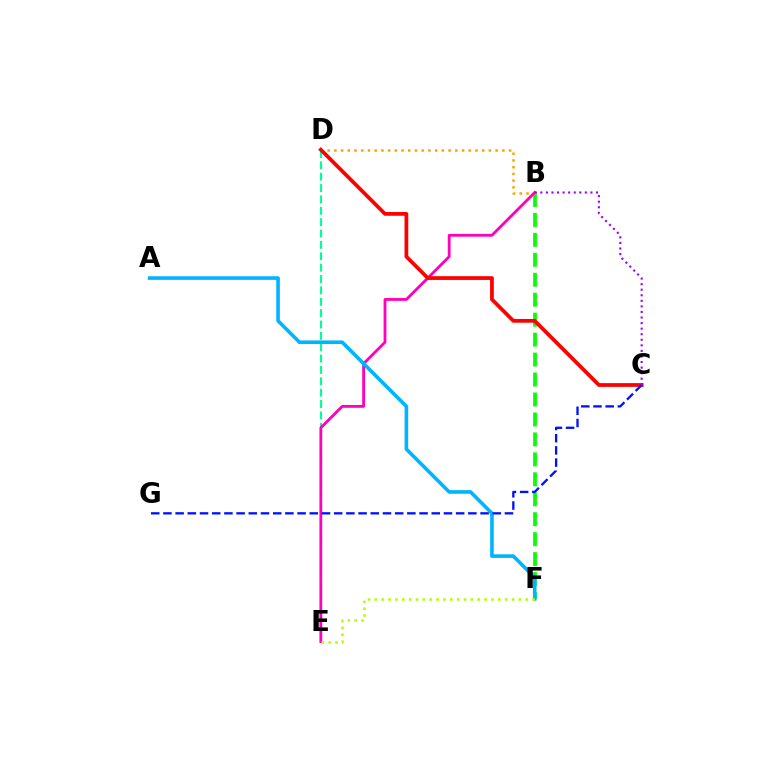{('B', 'F'): [{'color': '#08ff00', 'line_style': 'dashed', 'thickness': 2.71}], ('B', 'D'): [{'color': '#ffa500', 'line_style': 'dotted', 'thickness': 1.83}], ('D', 'E'): [{'color': '#00ff9d', 'line_style': 'dashed', 'thickness': 1.54}], ('B', 'E'): [{'color': '#ff00bd', 'line_style': 'solid', 'thickness': 2.02}], ('C', 'D'): [{'color': '#ff0000', 'line_style': 'solid', 'thickness': 2.71}], ('A', 'F'): [{'color': '#00b5ff', 'line_style': 'solid', 'thickness': 2.6}], ('E', 'F'): [{'color': '#b3ff00', 'line_style': 'dotted', 'thickness': 1.86}], ('C', 'G'): [{'color': '#0010ff', 'line_style': 'dashed', 'thickness': 1.66}], ('B', 'C'): [{'color': '#9b00ff', 'line_style': 'dotted', 'thickness': 1.51}]}